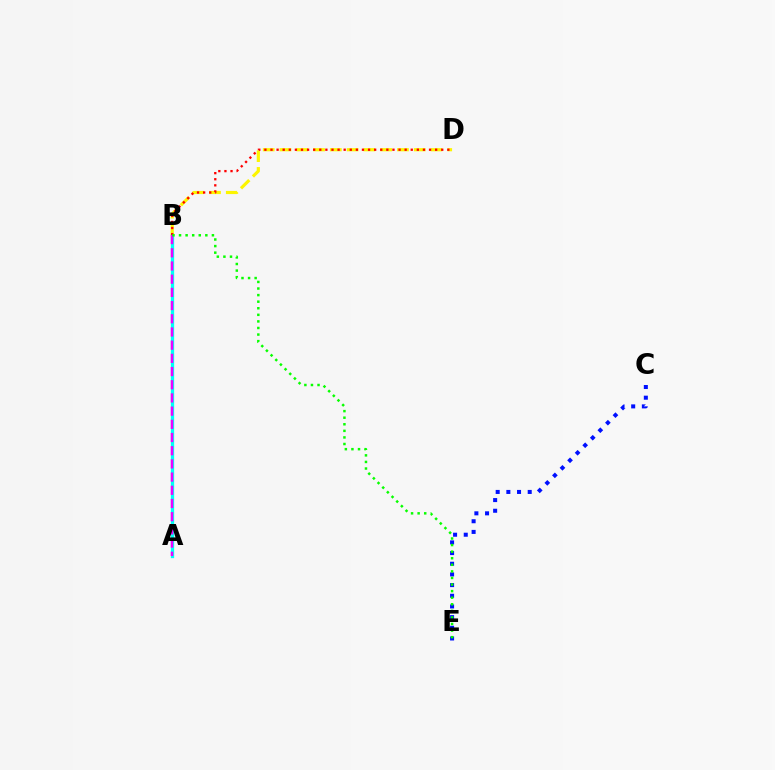{('A', 'B'): [{'color': '#00fff6', 'line_style': 'solid', 'thickness': 2.38}, {'color': '#ee00ff', 'line_style': 'dashed', 'thickness': 1.79}], ('B', 'D'): [{'color': '#fcf500', 'line_style': 'dashed', 'thickness': 2.28}, {'color': '#ff0000', 'line_style': 'dotted', 'thickness': 1.66}], ('C', 'E'): [{'color': '#0010ff', 'line_style': 'dotted', 'thickness': 2.9}], ('B', 'E'): [{'color': '#08ff00', 'line_style': 'dotted', 'thickness': 1.79}]}